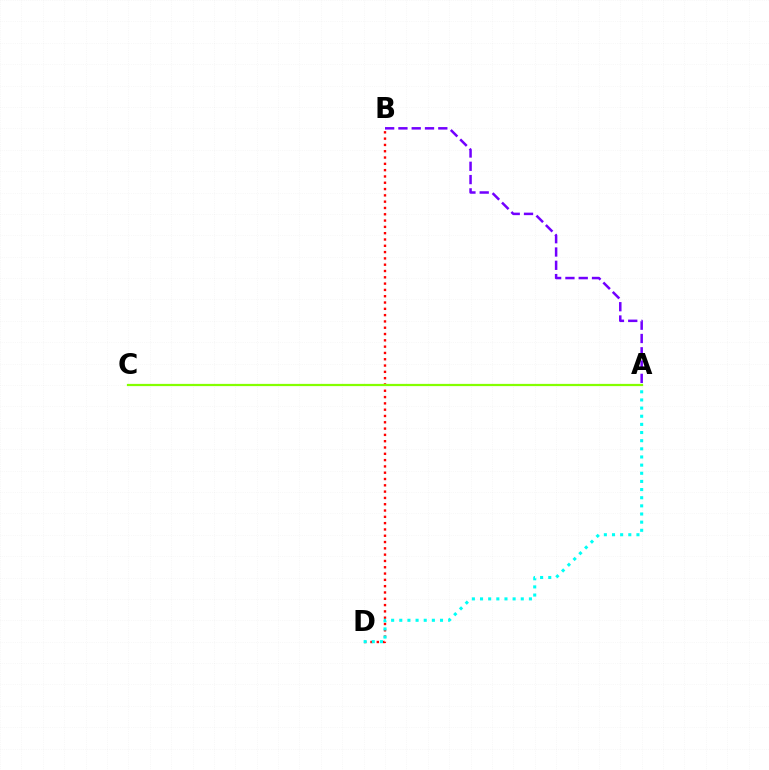{('B', 'D'): [{'color': '#ff0000', 'line_style': 'dotted', 'thickness': 1.71}], ('A', 'D'): [{'color': '#00fff6', 'line_style': 'dotted', 'thickness': 2.21}], ('A', 'C'): [{'color': '#84ff00', 'line_style': 'solid', 'thickness': 1.61}], ('A', 'B'): [{'color': '#7200ff', 'line_style': 'dashed', 'thickness': 1.81}]}